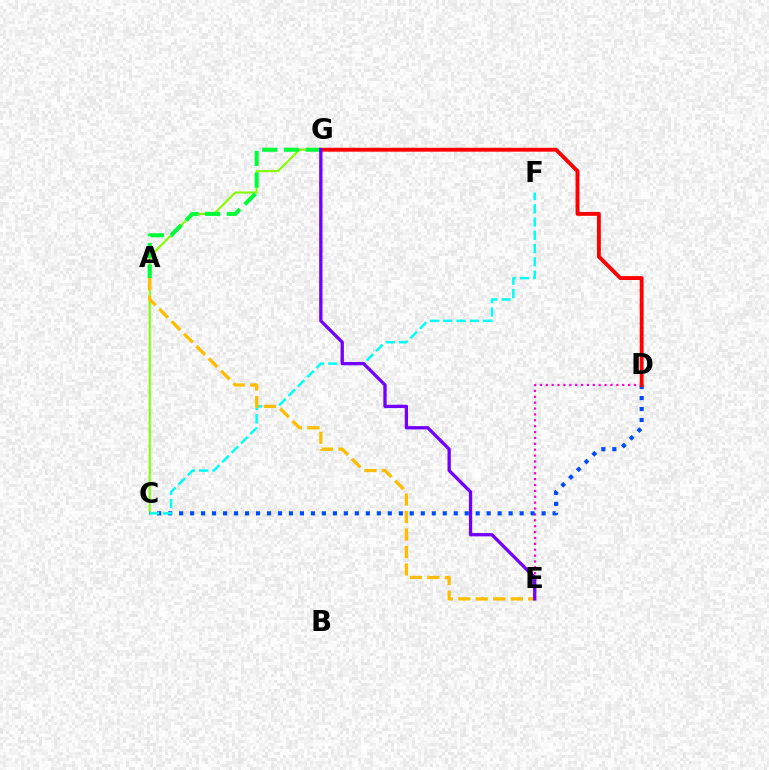{('D', 'E'): [{'color': '#ff00cf', 'line_style': 'dotted', 'thickness': 1.6}], ('C', 'G'): [{'color': '#84ff00', 'line_style': 'solid', 'thickness': 1.53}], ('C', 'D'): [{'color': '#004bff', 'line_style': 'dotted', 'thickness': 2.98}], ('D', 'G'): [{'color': '#ff0000', 'line_style': 'solid', 'thickness': 2.8}], ('C', 'F'): [{'color': '#00fff6', 'line_style': 'dashed', 'thickness': 1.8}], ('A', 'E'): [{'color': '#ffbd00', 'line_style': 'dashed', 'thickness': 2.37}], ('A', 'G'): [{'color': '#00ff39', 'line_style': 'dashed', 'thickness': 2.95}], ('E', 'G'): [{'color': '#7200ff', 'line_style': 'solid', 'thickness': 2.39}]}